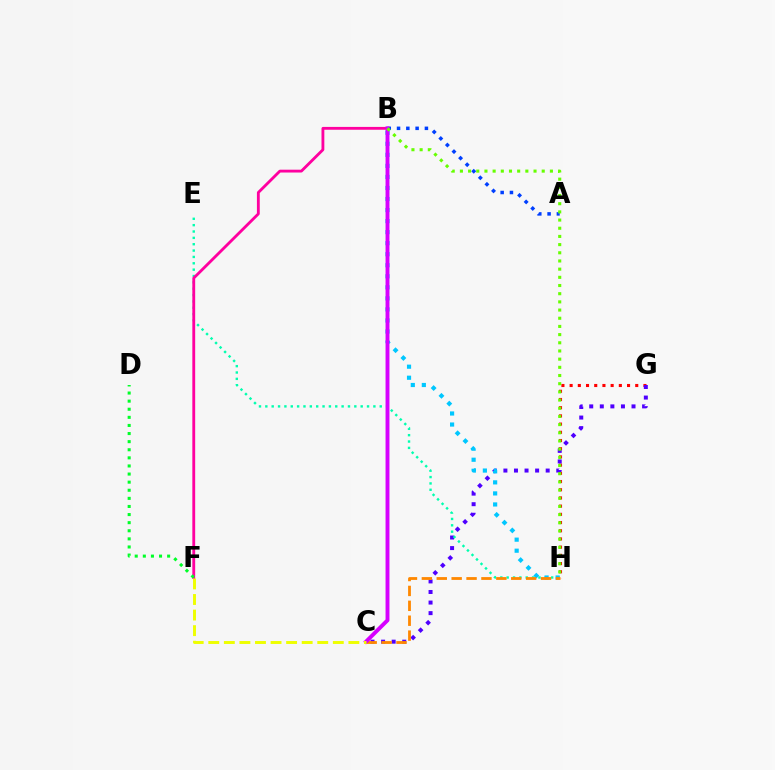{('G', 'H'): [{'color': '#ff0000', 'line_style': 'dotted', 'thickness': 2.23}], ('C', 'G'): [{'color': '#4f00ff', 'line_style': 'dotted', 'thickness': 2.87}], ('A', 'B'): [{'color': '#003fff', 'line_style': 'dotted', 'thickness': 2.52}], ('E', 'H'): [{'color': '#00ffaf', 'line_style': 'dotted', 'thickness': 1.73}], ('B', 'F'): [{'color': '#ff00a0', 'line_style': 'solid', 'thickness': 2.04}], ('B', 'H'): [{'color': '#00c7ff', 'line_style': 'dotted', 'thickness': 3.0}, {'color': '#66ff00', 'line_style': 'dotted', 'thickness': 2.22}], ('C', 'H'): [{'color': '#ff8800', 'line_style': 'dashed', 'thickness': 2.02}], ('B', 'C'): [{'color': '#d600ff', 'line_style': 'solid', 'thickness': 2.81}], ('D', 'F'): [{'color': '#00ff27', 'line_style': 'dotted', 'thickness': 2.2}], ('C', 'F'): [{'color': '#eeff00', 'line_style': 'dashed', 'thickness': 2.11}]}